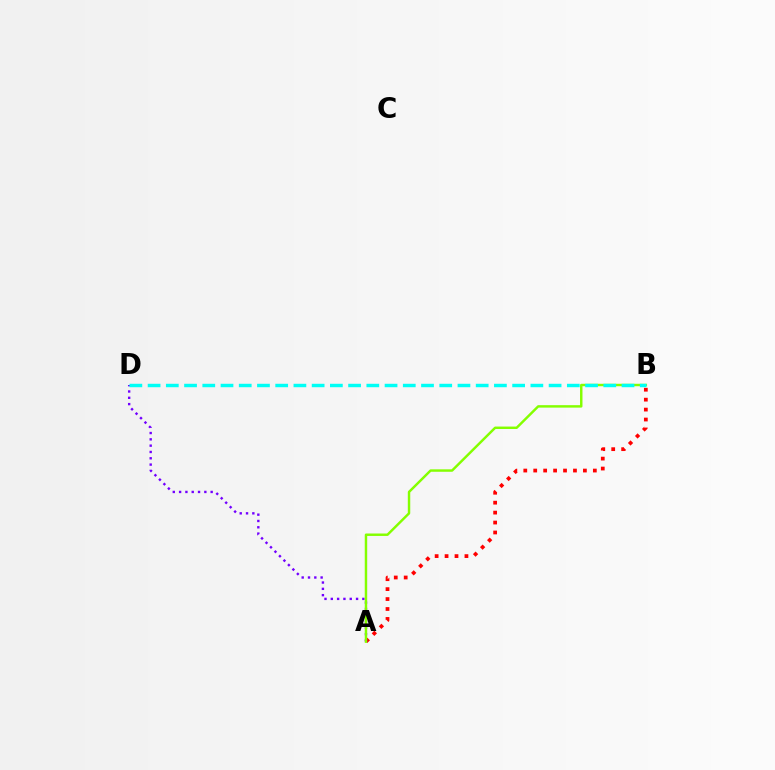{('A', 'B'): [{'color': '#ff0000', 'line_style': 'dotted', 'thickness': 2.7}, {'color': '#84ff00', 'line_style': 'solid', 'thickness': 1.76}], ('A', 'D'): [{'color': '#7200ff', 'line_style': 'dotted', 'thickness': 1.72}], ('B', 'D'): [{'color': '#00fff6', 'line_style': 'dashed', 'thickness': 2.48}]}